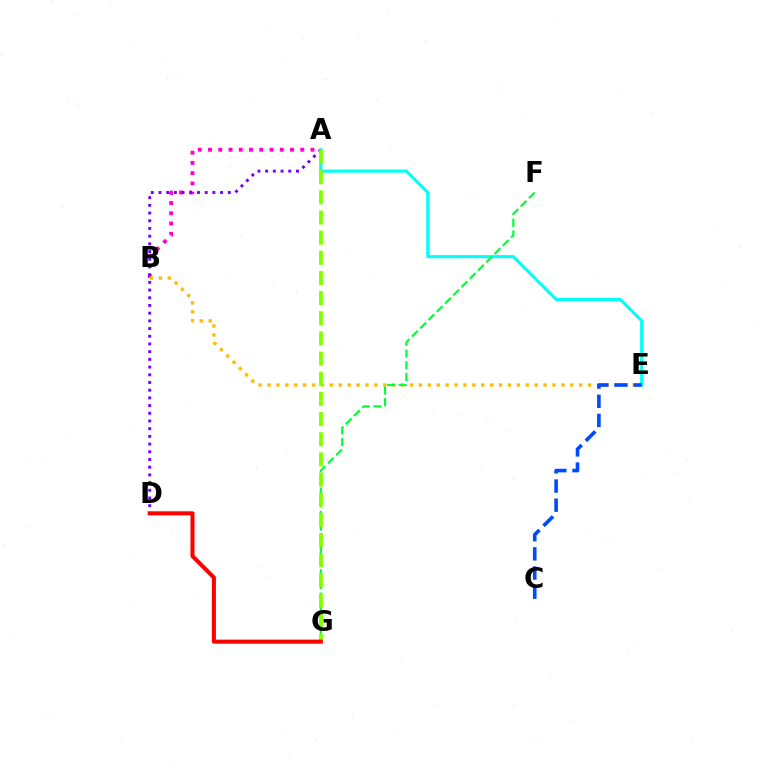{('A', 'B'): [{'color': '#ff00cf', 'line_style': 'dotted', 'thickness': 2.78}], ('A', 'D'): [{'color': '#7200ff', 'line_style': 'dotted', 'thickness': 2.09}], ('B', 'E'): [{'color': '#ffbd00', 'line_style': 'dotted', 'thickness': 2.42}], ('A', 'E'): [{'color': '#00fff6', 'line_style': 'solid', 'thickness': 2.23}], ('F', 'G'): [{'color': '#00ff39', 'line_style': 'dashed', 'thickness': 1.59}], ('A', 'G'): [{'color': '#84ff00', 'line_style': 'dashed', 'thickness': 2.74}], ('D', 'G'): [{'color': '#ff0000', 'line_style': 'solid', 'thickness': 2.92}], ('C', 'E'): [{'color': '#004bff', 'line_style': 'dashed', 'thickness': 2.6}]}